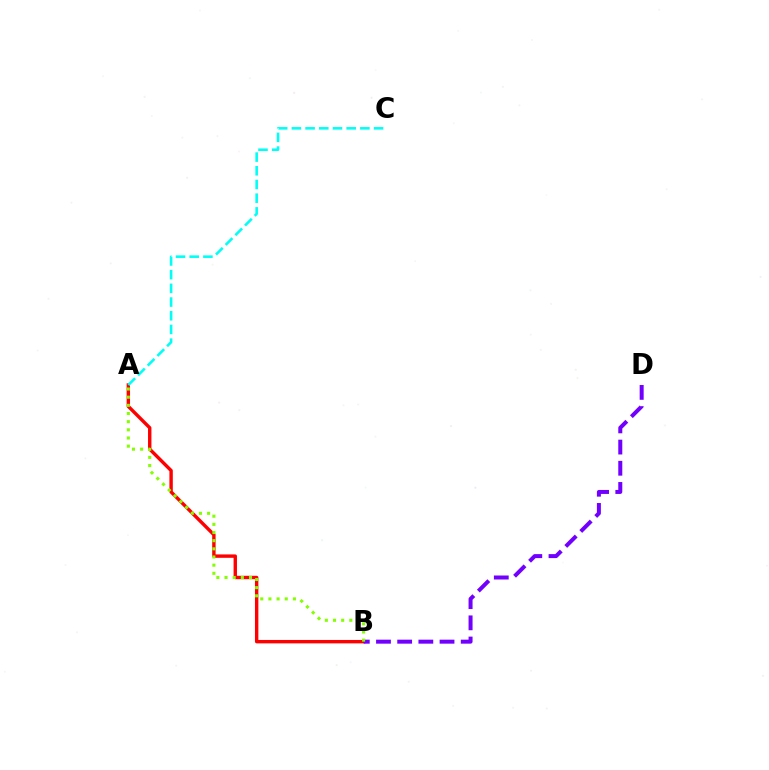{('A', 'B'): [{'color': '#ff0000', 'line_style': 'solid', 'thickness': 2.45}, {'color': '#84ff00', 'line_style': 'dotted', 'thickness': 2.22}], ('A', 'C'): [{'color': '#00fff6', 'line_style': 'dashed', 'thickness': 1.86}], ('B', 'D'): [{'color': '#7200ff', 'line_style': 'dashed', 'thickness': 2.88}]}